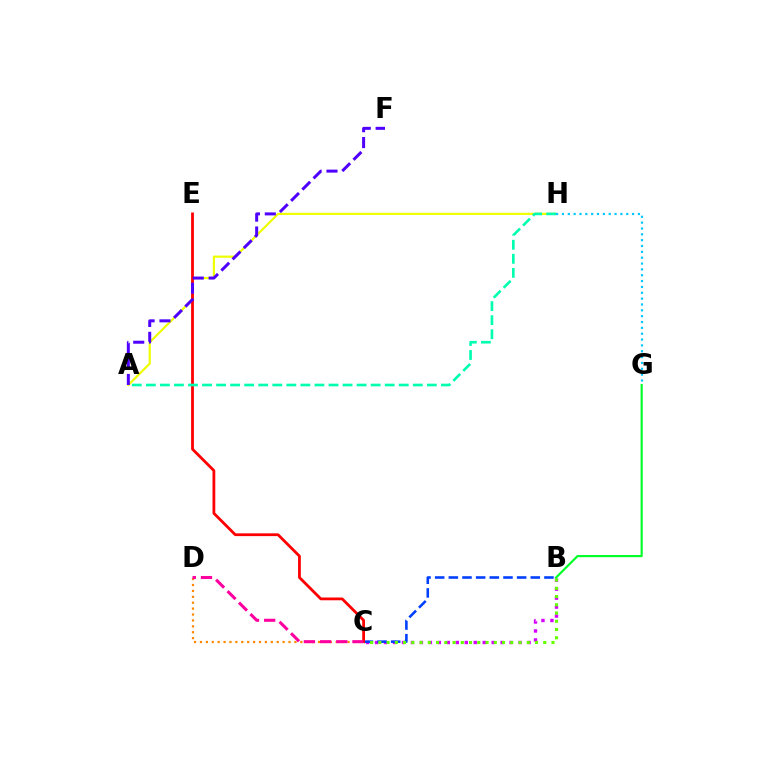{('B', 'C'): [{'color': '#d600ff', 'line_style': 'dotted', 'thickness': 2.44}, {'color': '#003fff', 'line_style': 'dashed', 'thickness': 1.86}, {'color': '#66ff00', 'line_style': 'dotted', 'thickness': 2.24}], ('A', 'H'): [{'color': '#eeff00', 'line_style': 'solid', 'thickness': 1.57}, {'color': '#00ffaf', 'line_style': 'dashed', 'thickness': 1.91}], ('C', 'D'): [{'color': '#ff8800', 'line_style': 'dotted', 'thickness': 1.6}, {'color': '#ff00a0', 'line_style': 'dashed', 'thickness': 2.2}], ('C', 'E'): [{'color': '#ff0000', 'line_style': 'solid', 'thickness': 2.0}], ('B', 'G'): [{'color': '#00ff27', 'line_style': 'solid', 'thickness': 1.54}], ('G', 'H'): [{'color': '#00c7ff', 'line_style': 'dotted', 'thickness': 1.59}], ('A', 'F'): [{'color': '#4f00ff', 'line_style': 'dashed', 'thickness': 2.16}]}